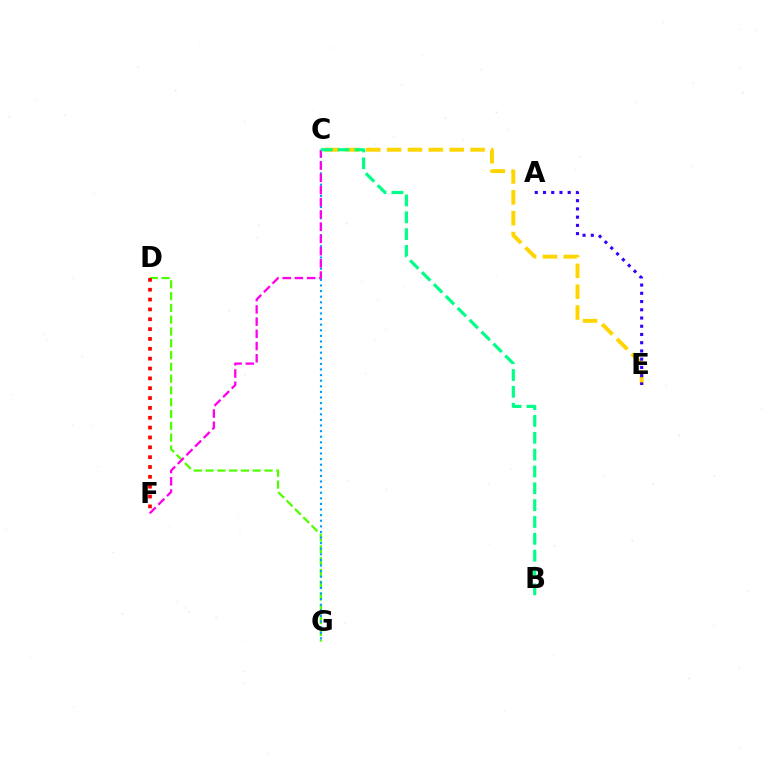{('C', 'E'): [{'color': '#ffd500', 'line_style': 'dashed', 'thickness': 2.83}], ('D', 'G'): [{'color': '#4fff00', 'line_style': 'dashed', 'thickness': 1.6}], ('C', 'G'): [{'color': '#009eff', 'line_style': 'dotted', 'thickness': 1.52}], ('A', 'E'): [{'color': '#3700ff', 'line_style': 'dotted', 'thickness': 2.24}], ('D', 'F'): [{'color': '#ff0000', 'line_style': 'dotted', 'thickness': 2.68}], ('C', 'F'): [{'color': '#ff00ed', 'line_style': 'dashed', 'thickness': 1.66}], ('B', 'C'): [{'color': '#00ff86', 'line_style': 'dashed', 'thickness': 2.29}]}